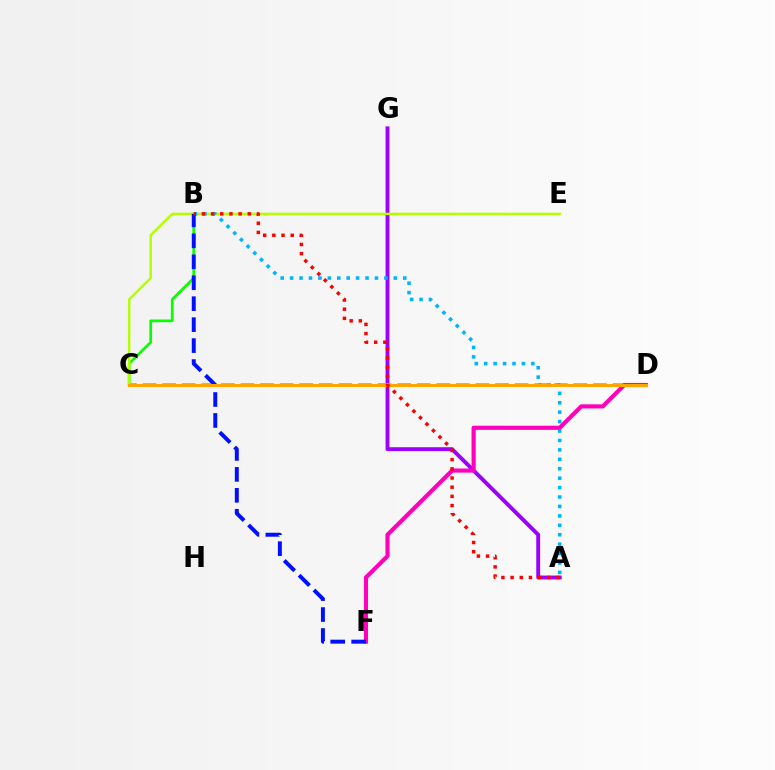{('B', 'C'): [{'color': '#08ff00', 'line_style': 'solid', 'thickness': 1.95}], ('A', 'G'): [{'color': '#9b00ff', 'line_style': 'solid', 'thickness': 2.8}], ('C', 'D'): [{'color': '#00ff9d', 'line_style': 'dashed', 'thickness': 2.66}, {'color': '#ffa500', 'line_style': 'solid', 'thickness': 2.18}], ('C', 'E'): [{'color': '#b3ff00', 'line_style': 'solid', 'thickness': 1.75}], ('A', 'B'): [{'color': '#00b5ff', 'line_style': 'dotted', 'thickness': 2.56}, {'color': '#ff0000', 'line_style': 'dotted', 'thickness': 2.49}], ('D', 'F'): [{'color': '#ff00bd', 'line_style': 'solid', 'thickness': 2.98}], ('B', 'F'): [{'color': '#0010ff', 'line_style': 'dashed', 'thickness': 2.85}]}